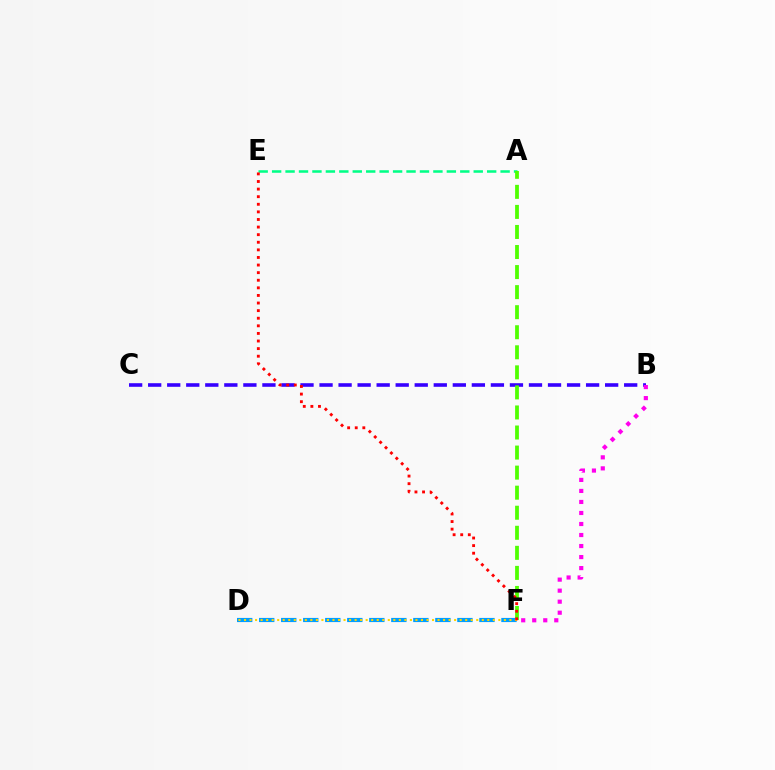{('B', 'C'): [{'color': '#3700ff', 'line_style': 'dashed', 'thickness': 2.59}], ('B', 'F'): [{'color': '#ff00ed', 'line_style': 'dotted', 'thickness': 2.99}], ('A', 'E'): [{'color': '#00ff86', 'line_style': 'dashed', 'thickness': 1.83}], ('D', 'F'): [{'color': '#009eff', 'line_style': 'dashed', 'thickness': 2.99}, {'color': '#ffd500', 'line_style': 'dotted', 'thickness': 1.5}], ('A', 'F'): [{'color': '#4fff00', 'line_style': 'dashed', 'thickness': 2.72}], ('E', 'F'): [{'color': '#ff0000', 'line_style': 'dotted', 'thickness': 2.06}]}